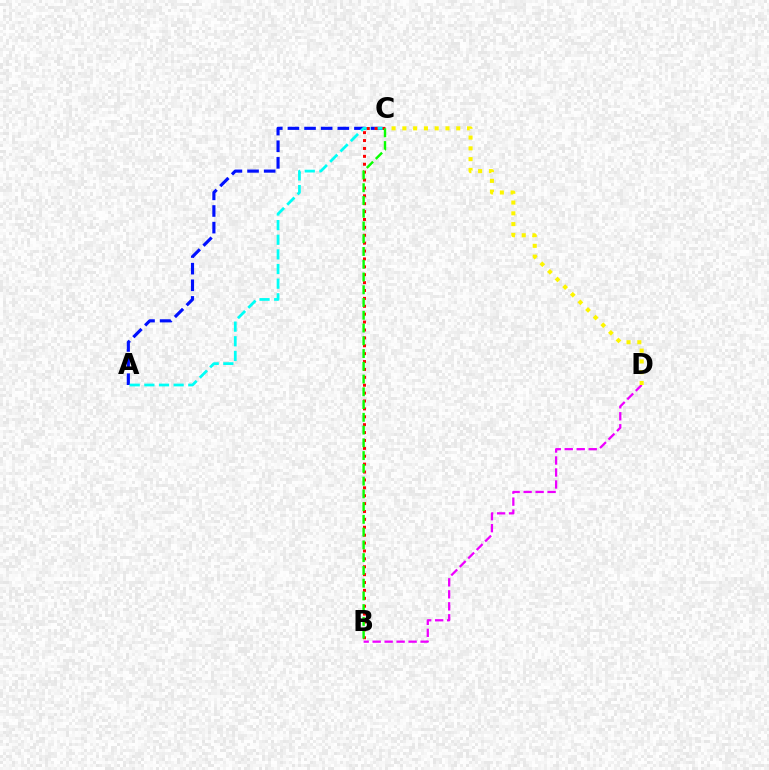{('A', 'C'): [{'color': '#0010ff', 'line_style': 'dashed', 'thickness': 2.26}, {'color': '#00fff6', 'line_style': 'dashed', 'thickness': 1.99}], ('B', 'D'): [{'color': '#ee00ff', 'line_style': 'dashed', 'thickness': 1.63}], ('C', 'D'): [{'color': '#fcf500', 'line_style': 'dotted', 'thickness': 2.93}], ('B', 'C'): [{'color': '#ff0000', 'line_style': 'dotted', 'thickness': 2.14}, {'color': '#08ff00', 'line_style': 'dashed', 'thickness': 1.73}]}